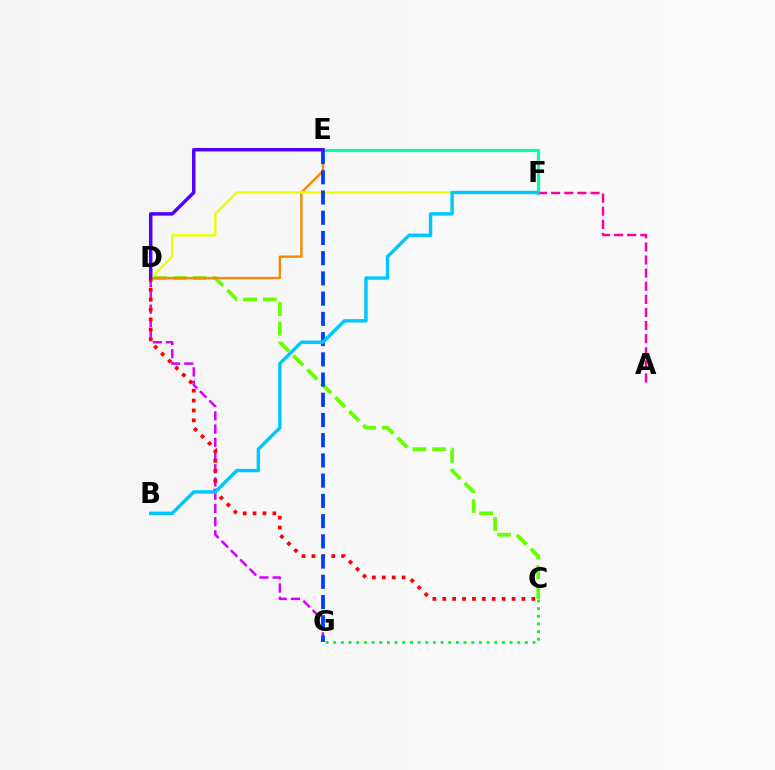{('D', 'G'): [{'color': '#d600ff', 'line_style': 'dashed', 'thickness': 1.8}], ('C', 'D'): [{'color': '#ff0000', 'line_style': 'dotted', 'thickness': 2.69}, {'color': '#66ff00', 'line_style': 'dashed', 'thickness': 2.68}], ('E', 'F'): [{'color': '#00ffaf', 'line_style': 'solid', 'thickness': 2.29}], ('A', 'F'): [{'color': '#ff00a0', 'line_style': 'dashed', 'thickness': 1.78}], ('D', 'E'): [{'color': '#ff8800', 'line_style': 'solid', 'thickness': 1.72}, {'color': '#4f00ff', 'line_style': 'solid', 'thickness': 2.49}], ('D', 'F'): [{'color': '#eeff00', 'line_style': 'solid', 'thickness': 1.69}], ('E', 'G'): [{'color': '#003fff', 'line_style': 'dashed', 'thickness': 2.75}], ('B', 'F'): [{'color': '#00c7ff', 'line_style': 'solid', 'thickness': 2.47}], ('C', 'G'): [{'color': '#00ff27', 'line_style': 'dotted', 'thickness': 2.08}]}